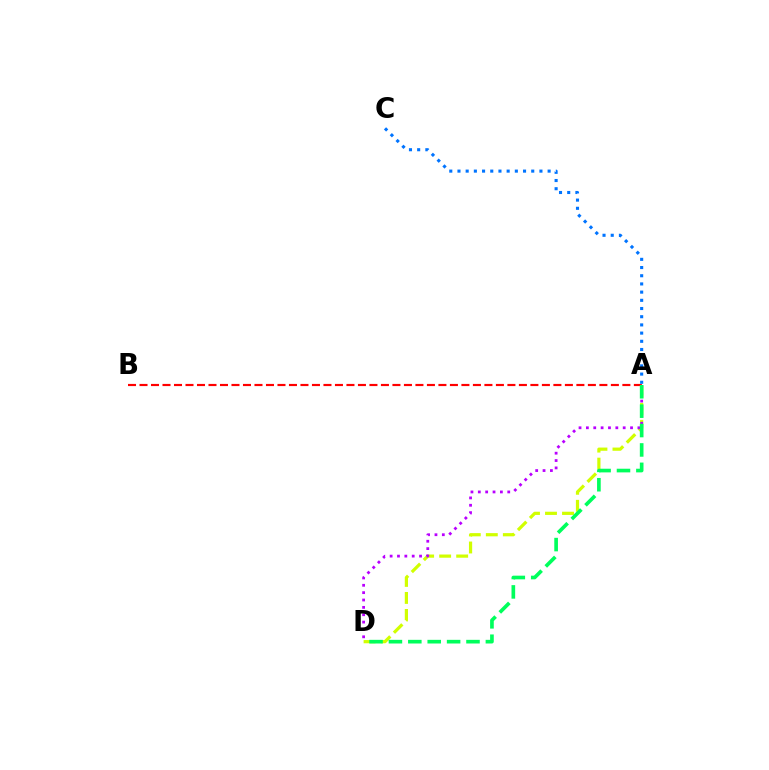{('A', 'D'): [{'color': '#d1ff00', 'line_style': 'dashed', 'thickness': 2.31}, {'color': '#b900ff', 'line_style': 'dotted', 'thickness': 2.0}, {'color': '#00ff5c', 'line_style': 'dashed', 'thickness': 2.63}], ('A', 'B'): [{'color': '#ff0000', 'line_style': 'dashed', 'thickness': 1.56}], ('A', 'C'): [{'color': '#0074ff', 'line_style': 'dotted', 'thickness': 2.23}]}